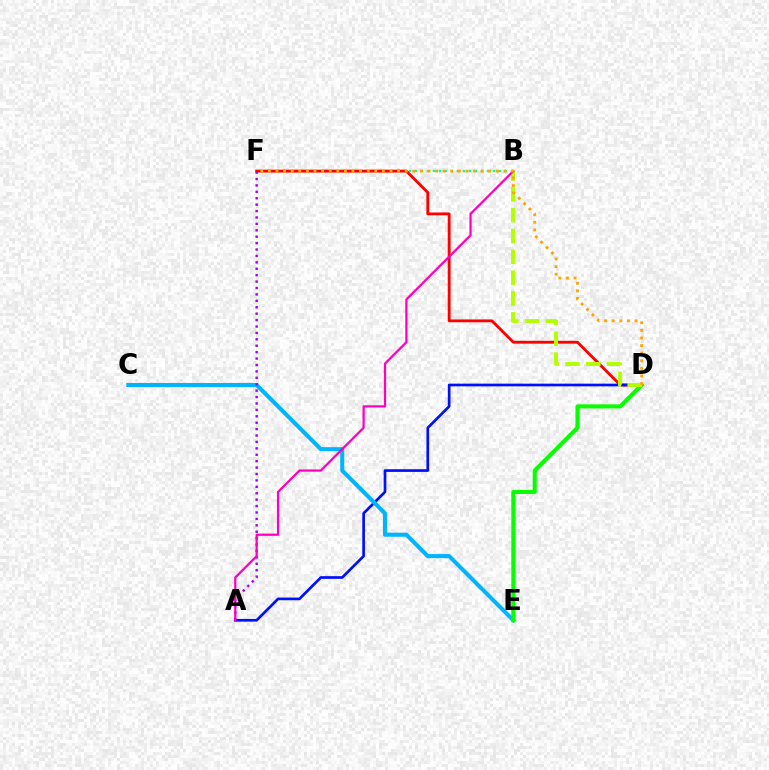{('B', 'F'): [{'color': '#00ff9d', 'line_style': 'dotted', 'thickness': 1.63}], ('D', 'F'): [{'color': '#ff0000', 'line_style': 'solid', 'thickness': 2.05}, {'color': '#ffa500', 'line_style': 'dotted', 'thickness': 2.06}], ('A', 'D'): [{'color': '#0010ff', 'line_style': 'solid', 'thickness': 1.94}], ('C', 'E'): [{'color': '#00b5ff', 'line_style': 'solid', 'thickness': 2.92}], ('A', 'F'): [{'color': '#9b00ff', 'line_style': 'dotted', 'thickness': 1.74}], ('D', 'E'): [{'color': '#08ff00', 'line_style': 'solid', 'thickness': 2.93}], ('B', 'D'): [{'color': '#b3ff00', 'line_style': 'dashed', 'thickness': 2.83}], ('A', 'B'): [{'color': '#ff00bd', 'line_style': 'solid', 'thickness': 1.61}]}